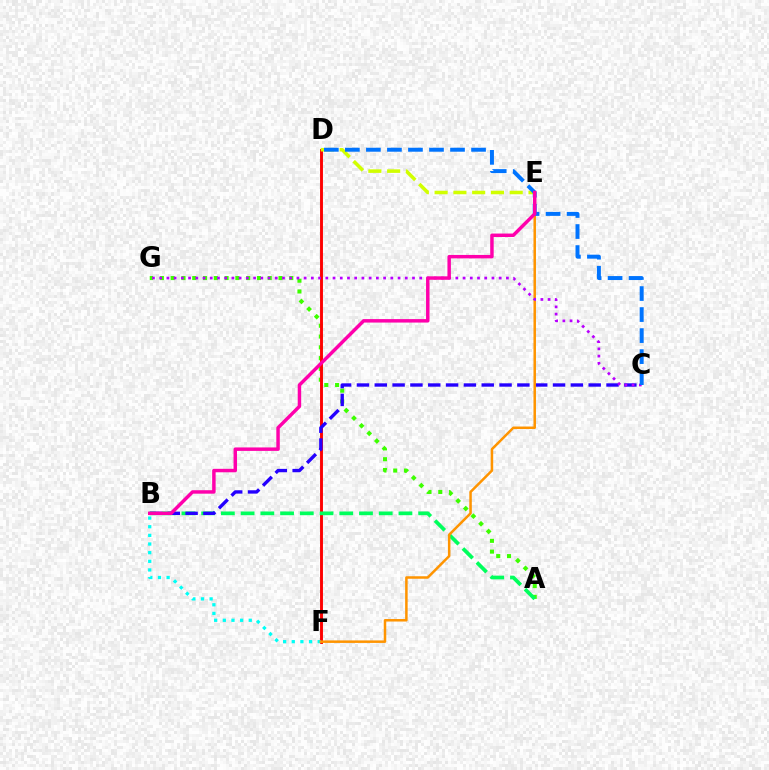{('A', 'G'): [{'color': '#3dff00', 'line_style': 'dotted', 'thickness': 2.93}], ('D', 'F'): [{'color': '#ff0000', 'line_style': 'solid', 'thickness': 2.09}], ('B', 'F'): [{'color': '#00fff6', 'line_style': 'dotted', 'thickness': 2.35}], ('A', 'B'): [{'color': '#00ff5c', 'line_style': 'dashed', 'thickness': 2.68}], ('B', 'C'): [{'color': '#2500ff', 'line_style': 'dashed', 'thickness': 2.42}], ('E', 'F'): [{'color': '#ff9400', 'line_style': 'solid', 'thickness': 1.81}], ('D', 'E'): [{'color': '#d1ff00', 'line_style': 'dashed', 'thickness': 2.55}], ('C', 'G'): [{'color': '#b900ff', 'line_style': 'dotted', 'thickness': 1.96}], ('C', 'D'): [{'color': '#0074ff', 'line_style': 'dashed', 'thickness': 2.86}], ('B', 'E'): [{'color': '#ff00ac', 'line_style': 'solid', 'thickness': 2.49}]}